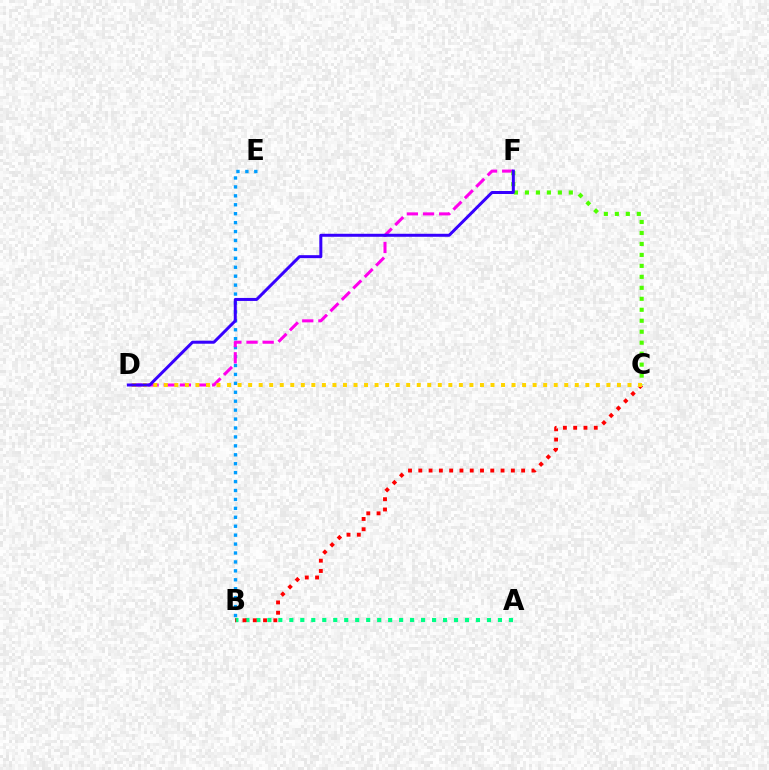{('B', 'E'): [{'color': '#009eff', 'line_style': 'dotted', 'thickness': 2.43}], ('A', 'B'): [{'color': '#00ff86', 'line_style': 'dotted', 'thickness': 2.98}], ('D', 'F'): [{'color': '#ff00ed', 'line_style': 'dashed', 'thickness': 2.19}, {'color': '#3700ff', 'line_style': 'solid', 'thickness': 2.16}], ('B', 'C'): [{'color': '#ff0000', 'line_style': 'dotted', 'thickness': 2.79}], ('C', 'F'): [{'color': '#4fff00', 'line_style': 'dotted', 'thickness': 2.98}], ('C', 'D'): [{'color': '#ffd500', 'line_style': 'dotted', 'thickness': 2.86}]}